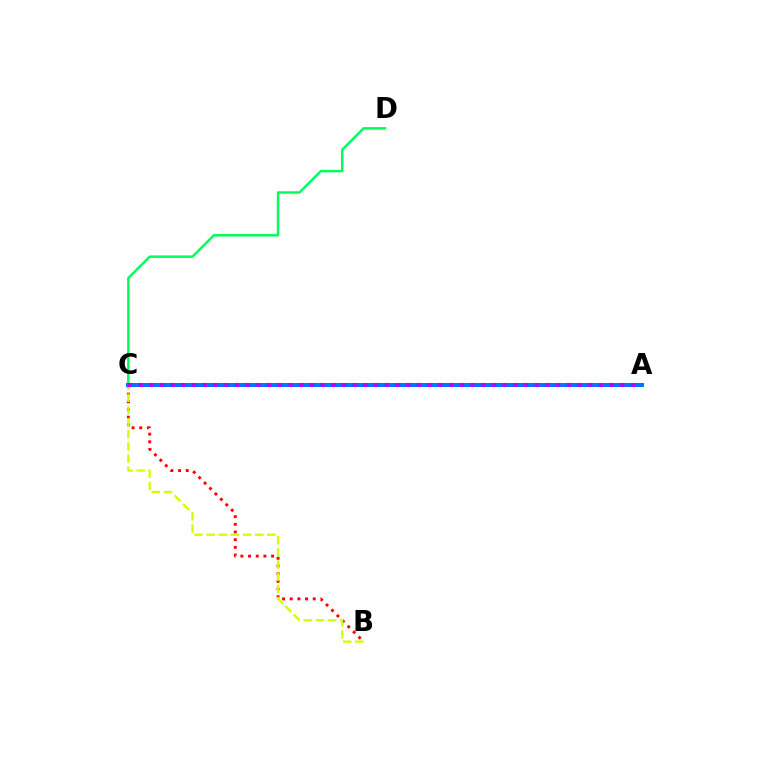{('B', 'C'): [{'color': '#ff0000', 'line_style': 'dotted', 'thickness': 2.09}, {'color': '#d1ff00', 'line_style': 'dashed', 'thickness': 1.65}], ('C', 'D'): [{'color': '#00ff5c', 'line_style': 'solid', 'thickness': 1.78}], ('A', 'C'): [{'color': '#0074ff', 'line_style': 'solid', 'thickness': 2.87}, {'color': '#b900ff', 'line_style': 'dotted', 'thickness': 2.91}]}